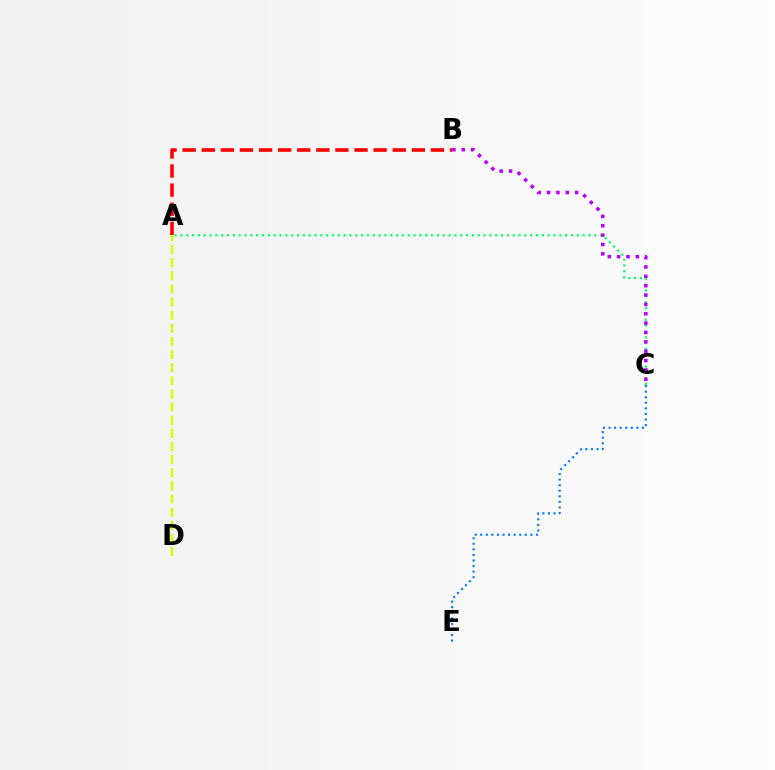{('A', 'C'): [{'color': '#00ff5c', 'line_style': 'dotted', 'thickness': 1.58}], ('C', 'E'): [{'color': '#0074ff', 'line_style': 'dotted', 'thickness': 1.51}], ('A', 'D'): [{'color': '#d1ff00', 'line_style': 'dashed', 'thickness': 1.78}], ('A', 'B'): [{'color': '#ff0000', 'line_style': 'dashed', 'thickness': 2.59}], ('B', 'C'): [{'color': '#b900ff', 'line_style': 'dotted', 'thickness': 2.54}]}